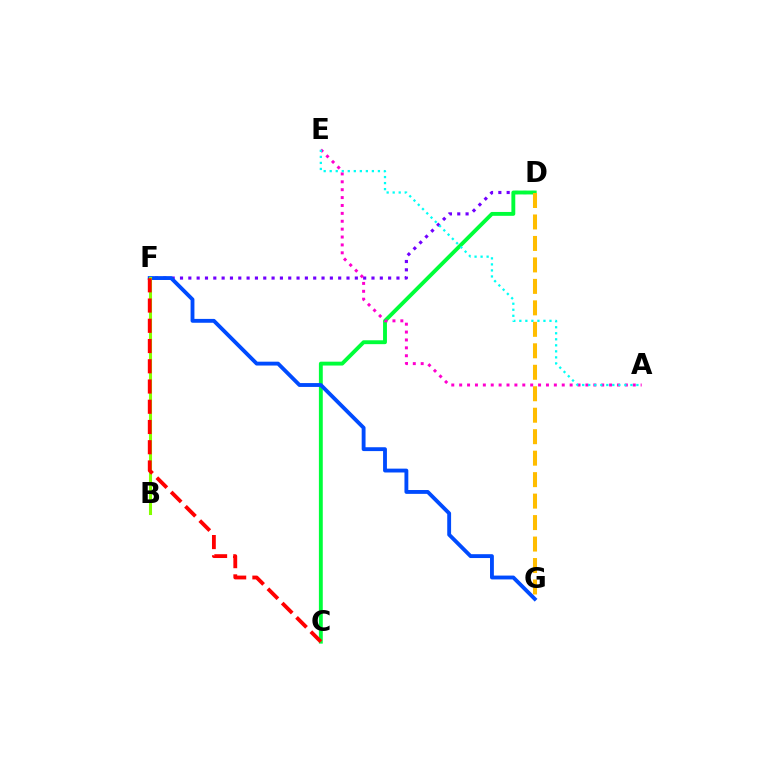{('D', 'F'): [{'color': '#7200ff', 'line_style': 'dotted', 'thickness': 2.26}], ('C', 'D'): [{'color': '#00ff39', 'line_style': 'solid', 'thickness': 2.79}], ('F', 'G'): [{'color': '#004bff', 'line_style': 'solid', 'thickness': 2.78}], ('A', 'E'): [{'color': '#ff00cf', 'line_style': 'dotted', 'thickness': 2.14}, {'color': '#00fff6', 'line_style': 'dotted', 'thickness': 1.64}], ('B', 'F'): [{'color': '#84ff00', 'line_style': 'solid', 'thickness': 2.21}], ('C', 'F'): [{'color': '#ff0000', 'line_style': 'dashed', 'thickness': 2.75}], ('D', 'G'): [{'color': '#ffbd00', 'line_style': 'dashed', 'thickness': 2.92}]}